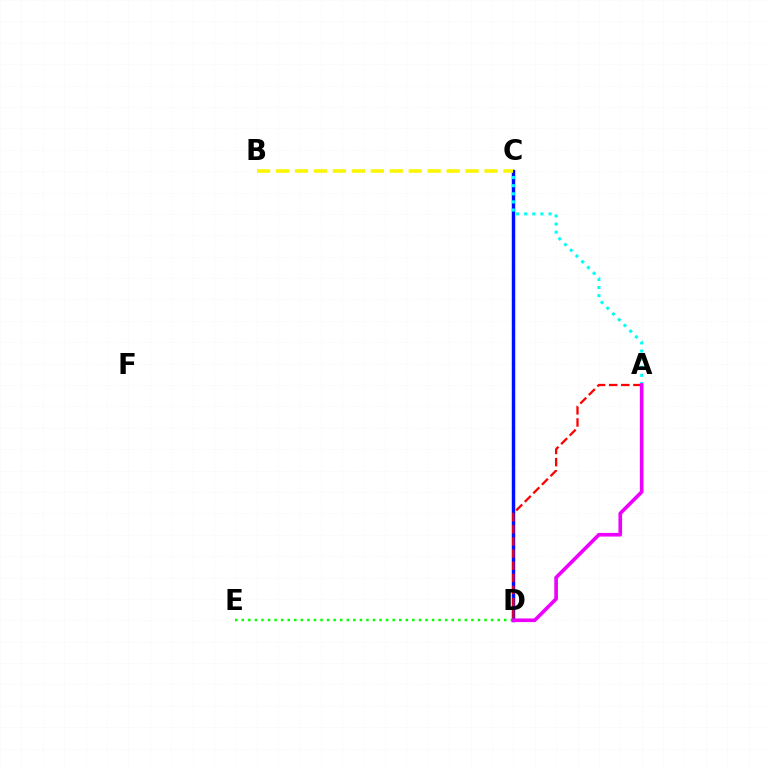{('C', 'D'): [{'color': '#0010ff', 'line_style': 'solid', 'thickness': 2.47}], ('A', 'C'): [{'color': '#00fff6', 'line_style': 'dotted', 'thickness': 2.21}], ('A', 'D'): [{'color': '#ff0000', 'line_style': 'dashed', 'thickness': 1.65}, {'color': '#ee00ff', 'line_style': 'solid', 'thickness': 2.62}], ('D', 'E'): [{'color': '#08ff00', 'line_style': 'dotted', 'thickness': 1.78}], ('B', 'C'): [{'color': '#fcf500', 'line_style': 'dashed', 'thickness': 2.57}]}